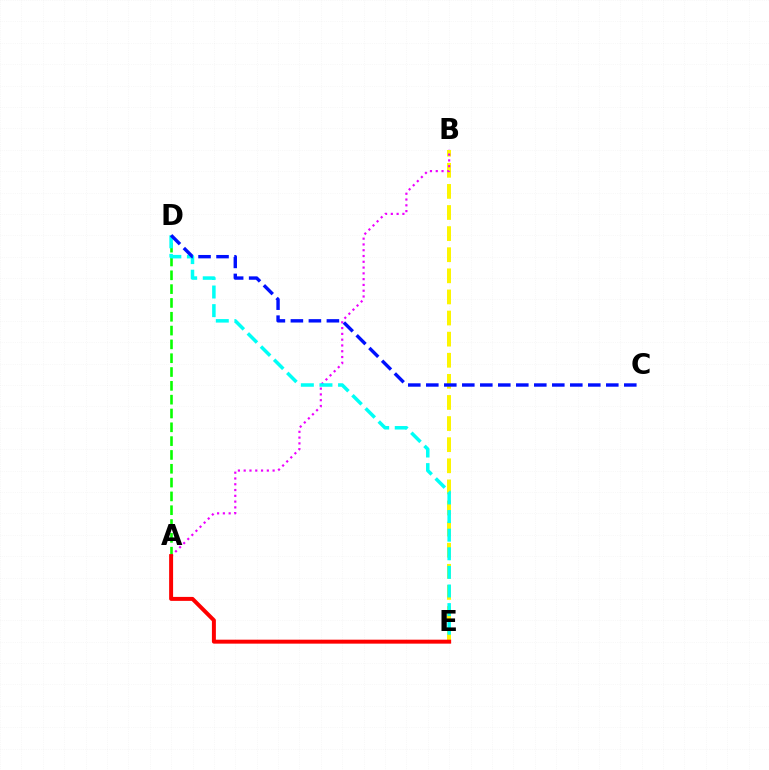{('B', 'E'): [{'color': '#fcf500', 'line_style': 'dashed', 'thickness': 2.87}], ('A', 'D'): [{'color': '#08ff00', 'line_style': 'dashed', 'thickness': 1.88}], ('A', 'B'): [{'color': '#ee00ff', 'line_style': 'dotted', 'thickness': 1.57}], ('D', 'E'): [{'color': '#00fff6', 'line_style': 'dashed', 'thickness': 2.53}], ('C', 'D'): [{'color': '#0010ff', 'line_style': 'dashed', 'thickness': 2.45}], ('A', 'E'): [{'color': '#ff0000', 'line_style': 'solid', 'thickness': 2.86}]}